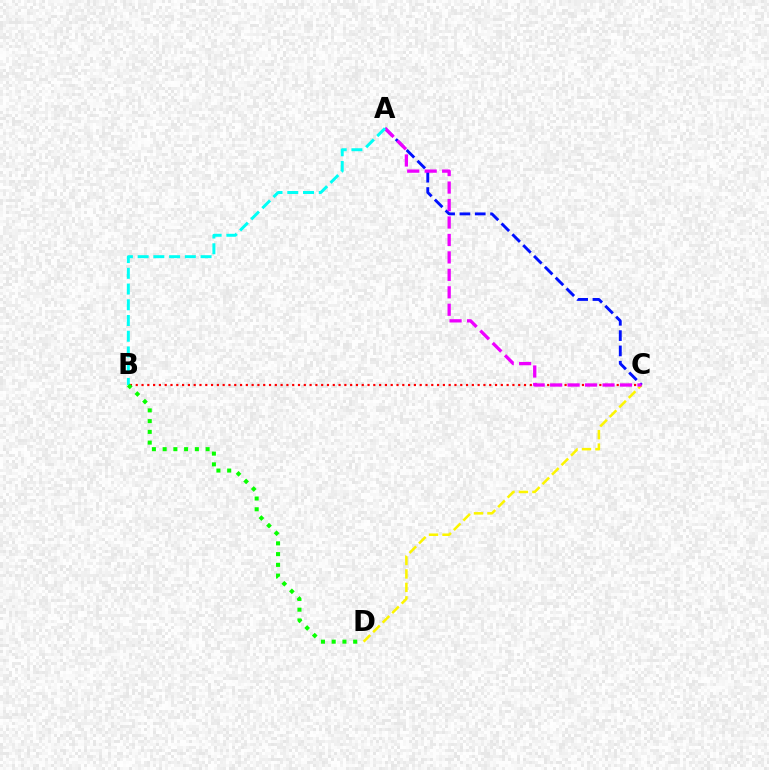{('B', 'C'): [{'color': '#ff0000', 'line_style': 'dotted', 'thickness': 1.57}], ('C', 'D'): [{'color': '#fcf500', 'line_style': 'dashed', 'thickness': 1.83}], ('A', 'C'): [{'color': '#0010ff', 'line_style': 'dashed', 'thickness': 2.08}, {'color': '#ee00ff', 'line_style': 'dashed', 'thickness': 2.37}], ('A', 'B'): [{'color': '#00fff6', 'line_style': 'dashed', 'thickness': 2.14}], ('B', 'D'): [{'color': '#08ff00', 'line_style': 'dotted', 'thickness': 2.92}]}